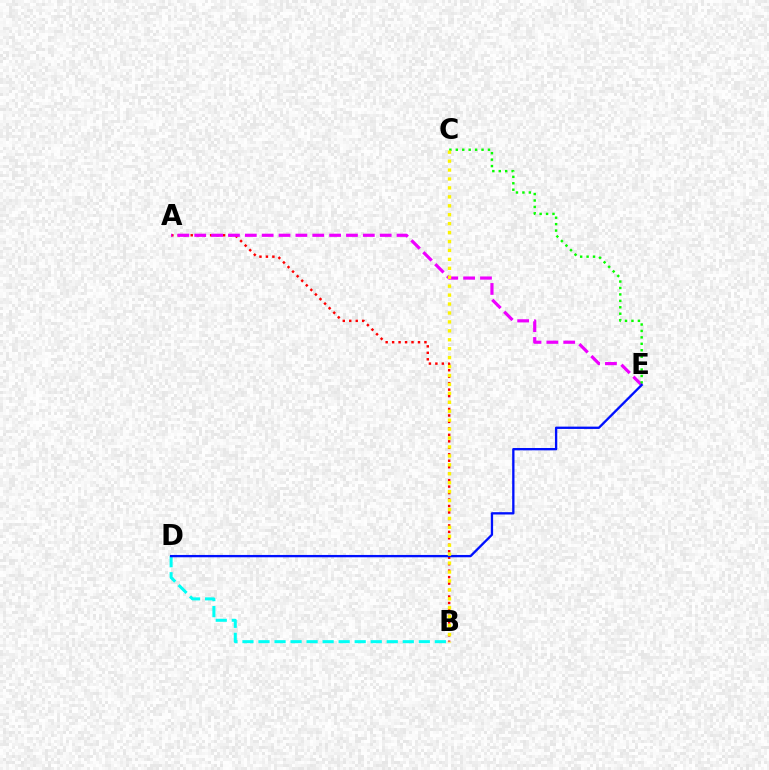{('B', 'D'): [{'color': '#00fff6', 'line_style': 'dashed', 'thickness': 2.18}], ('A', 'B'): [{'color': '#ff0000', 'line_style': 'dotted', 'thickness': 1.76}], ('A', 'E'): [{'color': '#ee00ff', 'line_style': 'dashed', 'thickness': 2.29}], ('C', 'E'): [{'color': '#08ff00', 'line_style': 'dotted', 'thickness': 1.75}], ('D', 'E'): [{'color': '#0010ff', 'line_style': 'solid', 'thickness': 1.67}], ('B', 'C'): [{'color': '#fcf500', 'line_style': 'dotted', 'thickness': 2.43}]}